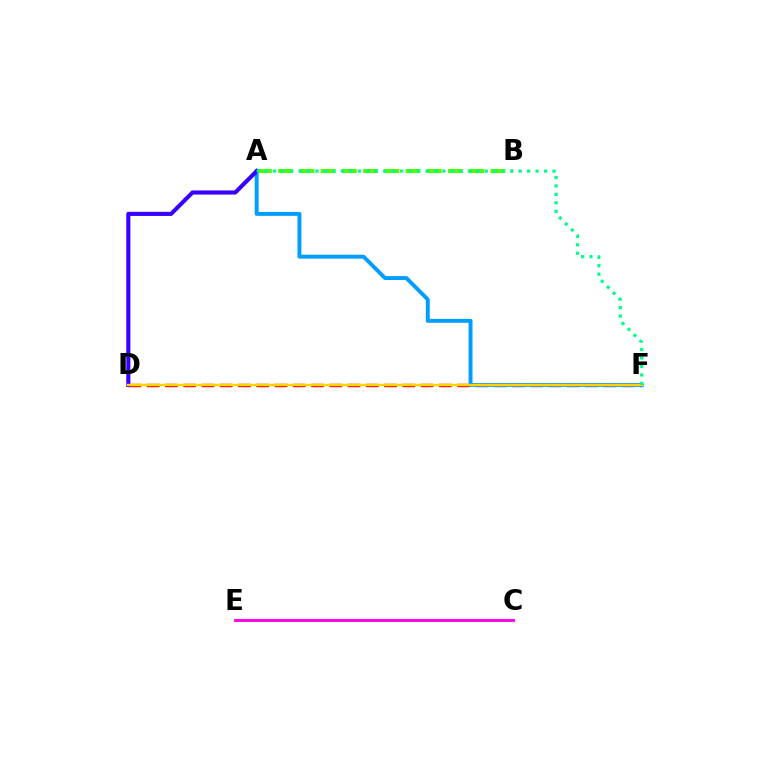{('C', 'E'): [{'color': '#ff00ed', 'line_style': 'solid', 'thickness': 2.07}], ('A', 'B'): [{'color': '#4fff00', 'line_style': 'dashed', 'thickness': 2.88}], ('D', 'F'): [{'color': '#ff0000', 'line_style': 'dashed', 'thickness': 2.48}, {'color': '#ffd500', 'line_style': 'solid', 'thickness': 1.72}], ('A', 'F'): [{'color': '#009eff', 'line_style': 'solid', 'thickness': 2.82}, {'color': '#00ff86', 'line_style': 'dotted', 'thickness': 2.3}], ('A', 'D'): [{'color': '#3700ff', 'line_style': 'solid', 'thickness': 2.96}]}